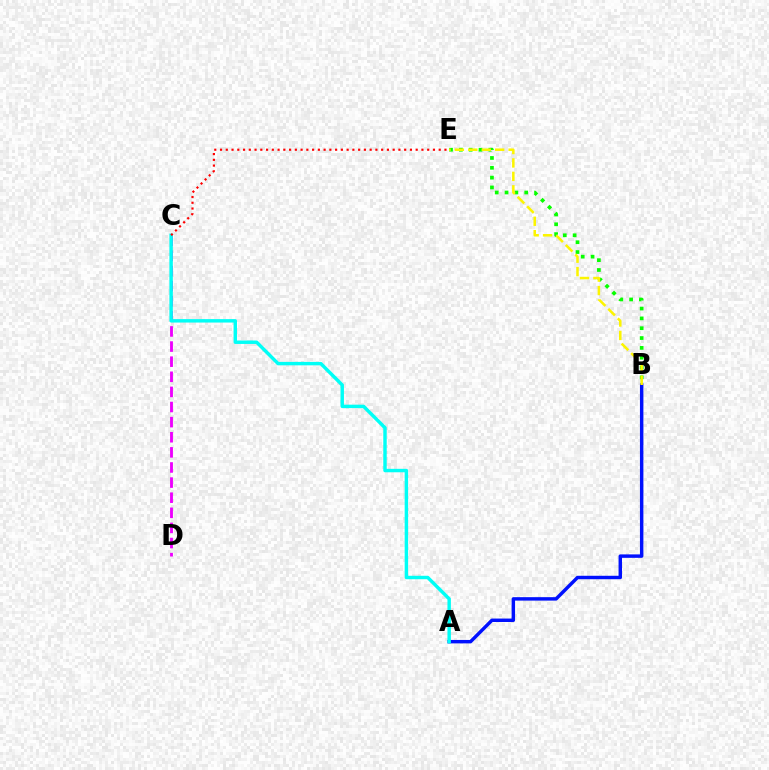{('A', 'B'): [{'color': '#0010ff', 'line_style': 'solid', 'thickness': 2.48}], ('C', 'D'): [{'color': '#ee00ff', 'line_style': 'dashed', 'thickness': 2.05}], ('B', 'E'): [{'color': '#08ff00', 'line_style': 'dotted', 'thickness': 2.67}, {'color': '#fcf500', 'line_style': 'dashed', 'thickness': 1.83}], ('A', 'C'): [{'color': '#00fff6', 'line_style': 'solid', 'thickness': 2.47}], ('C', 'E'): [{'color': '#ff0000', 'line_style': 'dotted', 'thickness': 1.56}]}